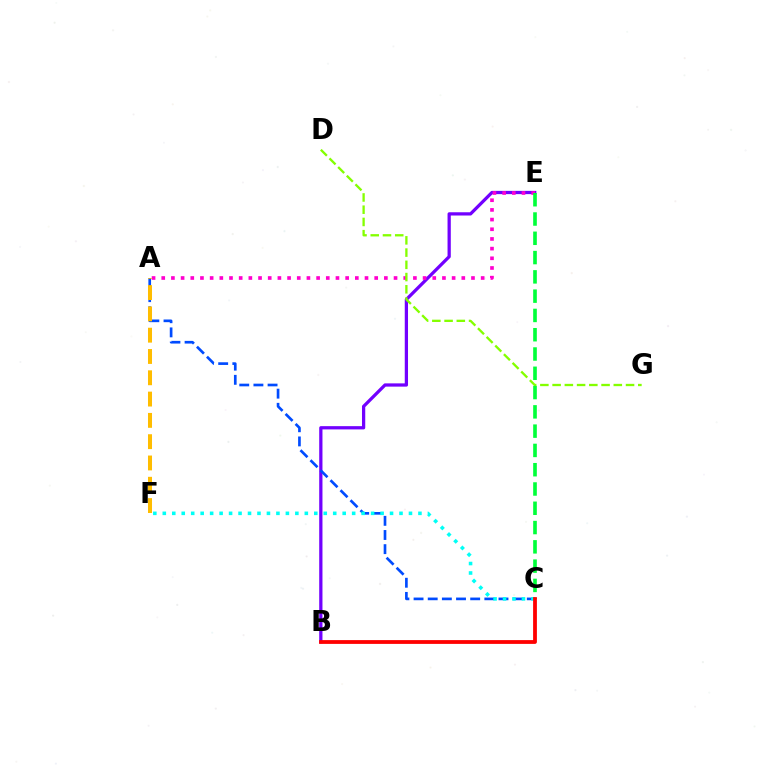{('B', 'E'): [{'color': '#7200ff', 'line_style': 'solid', 'thickness': 2.34}], ('A', 'C'): [{'color': '#004bff', 'line_style': 'dashed', 'thickness': 1.92}], ('A', 'E'): [{'color': '#ff00cf', 'line_style': 'dotted', 'thickness': 2.63}], ('C', 'F'): [{'color': '#00fff6', 'line_style': 'dotted', 'thickness': 2.57}], ('D', 'G'): [{'color': '#84ff00', 'line_style': 'dashed', 'thickness': 1.66}], ('C', 'E'): [{'color': '#00ff39', 'line_style': 'dashed', 'thickness': 2.62}], ('B', 'C'): [{'color': '#ff0000', 'line_style': 'solid', 'thickness': 2.73}], ('A', 'F'): [{'color': '#ffbd00', 'line_style': 'dashed', 'thickness': 2.89}]}